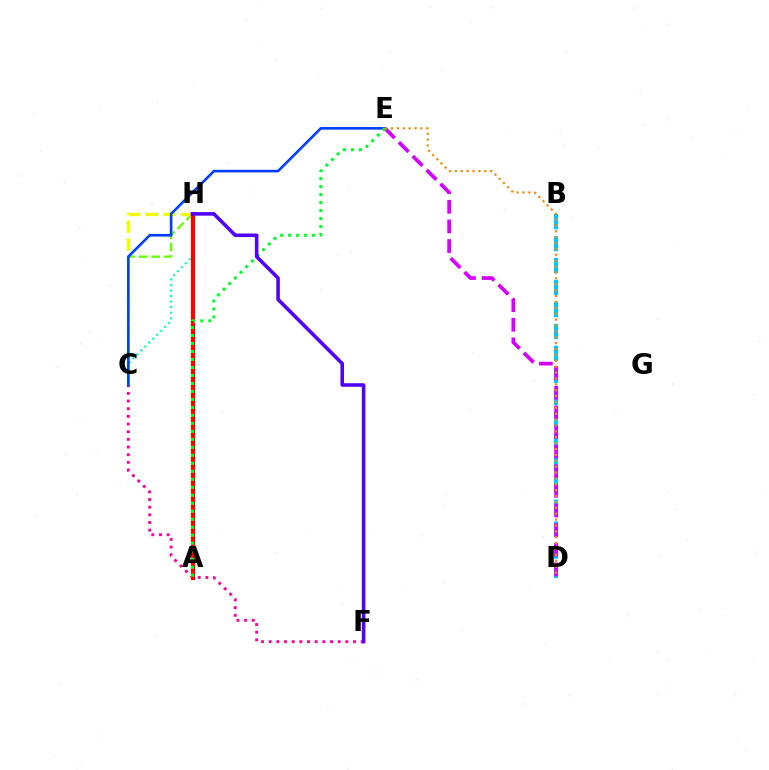{('C', 'H'): [{'color': '#66ff00', 'line_style': 'dashed', 'thickness': 1.7}, {'color': '#eeff00', 'line_style': 'dashed', 'thickness': 2.41}, {'color': '#00ffaf', 'line_style': 'dotted', 'thickness': 1.51}], ('B', 'D'): [{'color': '#00c7ff', 'line_style': 'dashed', 'thickness': 2.98}], ('C', 'F'): [{'color': '#ff00a0', 'line_style': 'dotted', 'thickness': 2.08}], ('C', 'E'): [{'color': '#003fff', 'line_style': 'solid', 'thickness': 1.87}], ('D', 'E'): [{'color': '#d600ff', 'line_style': 'dashed', 'thickness': 2.67}, {'color': '#ff8800', 'line_style': 'dotted', 'thickness': 1.6}], ('A', 'H'): [{'color': '#ff0000', 'line_style': 'solid', 'thickness': 2.97}], ('A', 'E'): [{'color': '#00ff27', 'line_style': 'dotted', 'thickness': 2.17}], ('F', 'H'): [{'color': '#4f00ff', 'line_style': 'solid', 'thickness': 2.56}]}